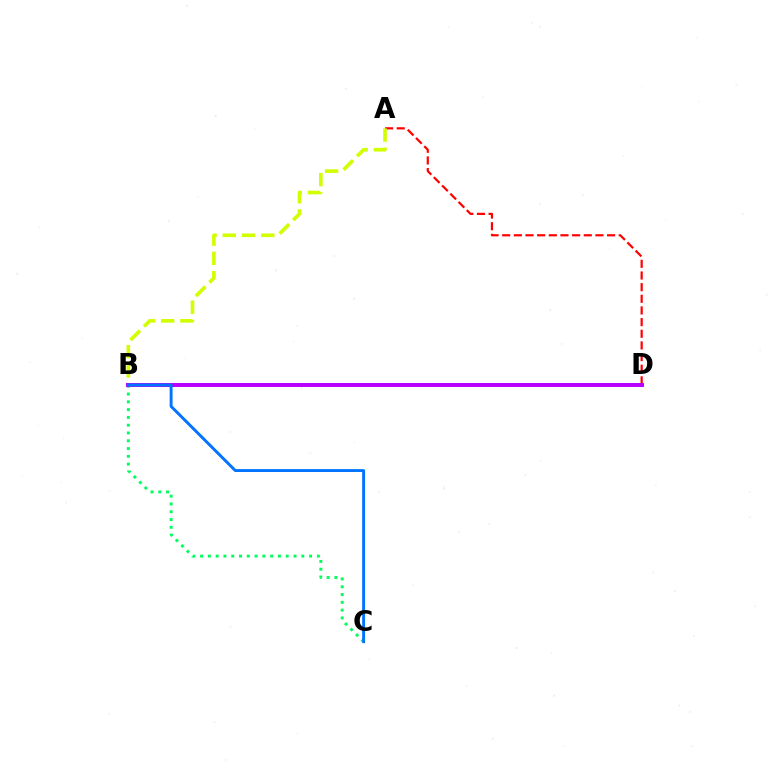{('B', 'C'): [{'color': '#00ff5c', 'line_style': 'dotted', 'thickness': 2.12}, {'color': '#0074ff', 'line_style': 'solid', 'thickness': 2.1}], ('A', 'D'): [{'color': '#ff0000', 'line_style': 'dashed', 'thickness': 1.58}], ('A', 'B'): [{'color': '#d1ff00', 'line_style': 'dashed', 'thickness': 2.61}], ('B', 'D'): [{'color': '#b900ff', 'line_style': 'solid', 'thickness': 2.86}]}